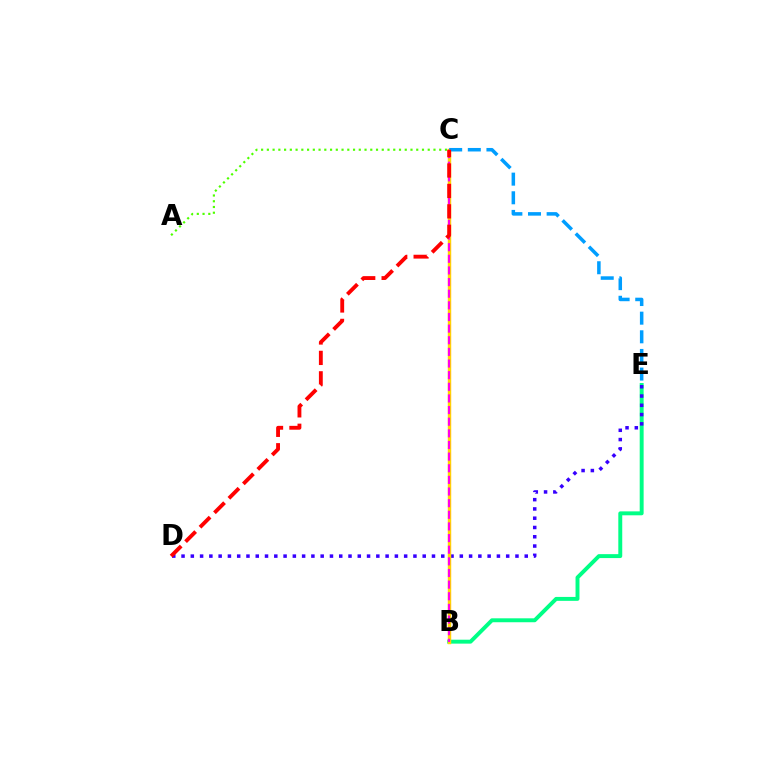{('B', 'E'): [{'color': '#00ff86', 'line_style': 'solid', 'thickness': 2.83}], ('D', 'E'): [{'color': '#3700ff', 'line_style': 'dotted', 'thickness': 2.52}], ('B', 'C'): [{'color': '#ffd500', 'line_style': 'solid', 'thickness': 2.48}, {'color': '#ff00ed', 'line_style': 'dashed', 'thickness': 1.58}], ('A', 'C'): [{'color': '#4fff00', 'line_style': 'dotted', 'thickness': 1.56}], ('C', 'E'): [{'color': '#009eff', 'line_style': 'dashed', 'thickness': 2.53}], ('C', 'D'): [{'color': '#ff0000', 'line_style': 'dashed', 'thickness': 2.78}]}